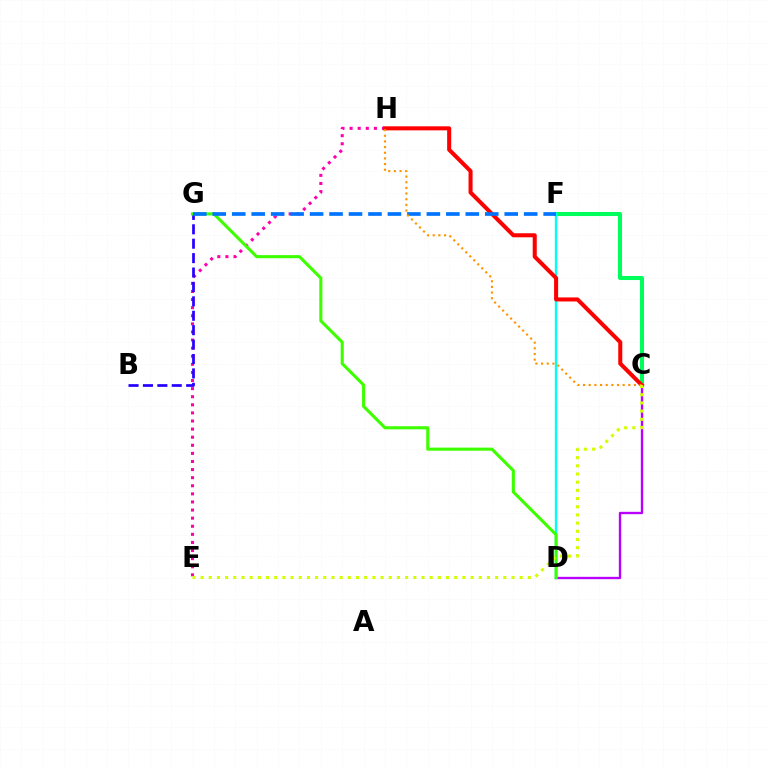{('C', 'D'): [{'color': '#b900ff', 'line_style': 'solid', 'thickness': 1.69}], ('C', 'F'): [{'color': '#00ff5c', 'line_style': 'solid', 'thickness': 2.93}], ('D', 'F'): [{'color': '#00fff6', 'line_style': 'solid', 'thickness': 1.72}], ('E', 'H'): [{'color': '#ff00ac', 'line_style': 'dotted', 'thickness': 2.2}], ('B', 'G'): [{'color': '#2500ff', 'line_style': 'dashed', 'thickness': 1.96}], ('D', 'G'): [{'color': '#3dff00', 'line_style': 'solid', 'thickness': 2.22}], ('C', 'H'): [{'color': '#ff0000', 'line_style': 'solid', 'thickness': 2.91}, {'color': '#ff9400', 'line_style': 'dotted', 'thickness': 1.54}], ('F', 'G'): [{'color': '#0074ff', 'line_style': 'dashed', 'thickness': 2.64}], ('C', 'E'): [{'color': '#d1ff00', 'line_style': 'dotted', 'thickness': 2.22}]}